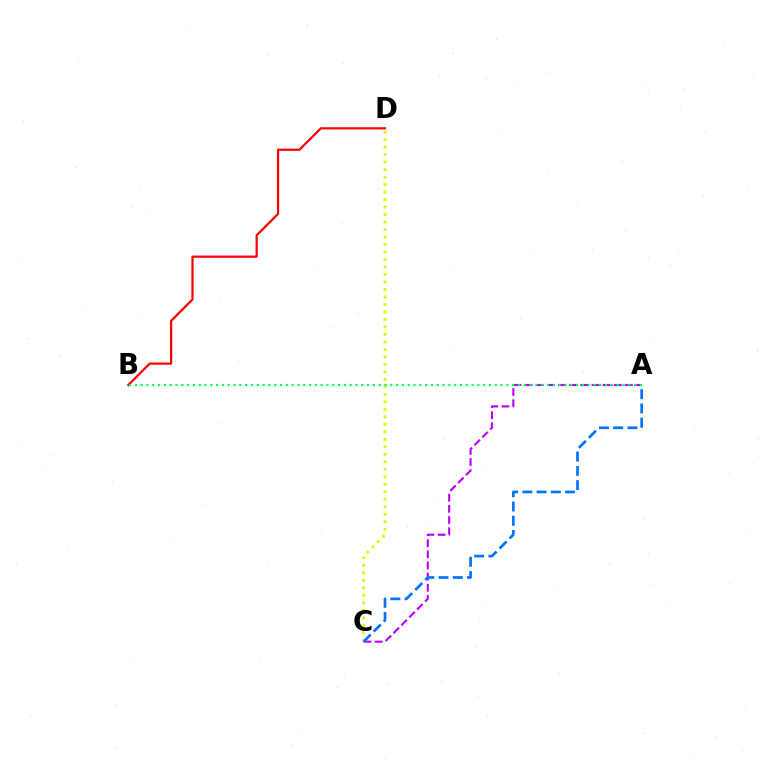{('A', 'C'): [{'color': '#b900ff', 'line_style': 'dashed', 'thickness': 1.51}, {'color': '#0074ff', 'line_style': 'dashed', 'thickness': 1.94}], ('C', 'D'): [{'color': '#d1ff00', 'line_style': 'dotted', 'thickness': 2.04}], ('B', 'D'): [{'color': '#ff0000', 'line_style': 'solid', 'thickness': 1.6}], ('A', 'B'): [{'color': '#00ff5c', 'line_style': 'dotted', 'thickness': 1.58}]}